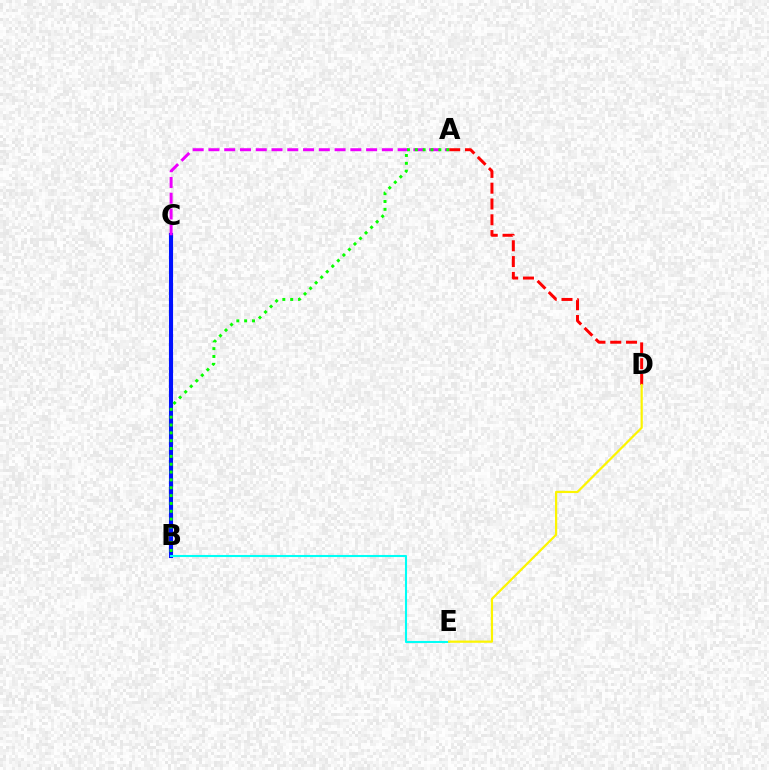{('B', 'C'): [{'color': '#0010ff', 'line_style': 'solid', 'thickness': 2.96}], ('A', 'D'): [{'color': '#ff0000', 'line_style': 'dashed', 'thickness': 2.15}], ('B', 'E'): [{'color': '#00fff6', 'line_style': 'solid', 'thickness': 1.5}], ('D', 'E'): [{'color': '#fcf500', 'line_style': 'solid', 'thickness': 1.6}], ('A', 'C'): [{'color': '#ee00ff', 'line_style': 'dashed', 'thickness': 2.14}], ('A', 'B'): [{'color': '#08ff00', 'line_style': 'dotted', 'thickness': 2.13}]}